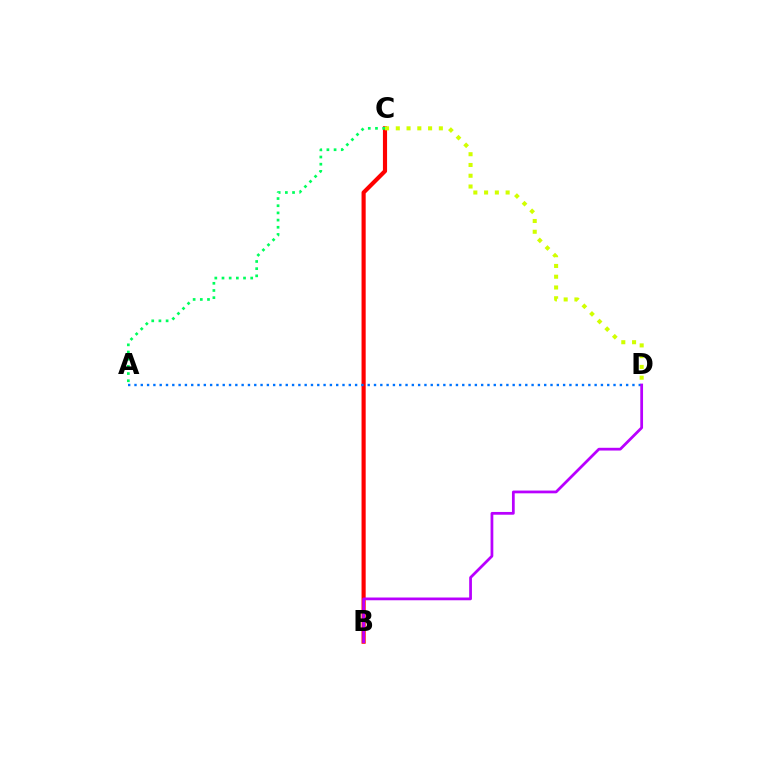{('B', 'C'): [{'color': '#ff0000', 'line_style': 'solid', 'thickness': 2.98}], ('C', 'D'): [{'color': '#d1ff00', 'line_style': 'dotted', 'thickness': 2.92}], ('A', 'D'): [{'color': '#0074ff', 'line_style': 'dotted', 'thickness': 1.71}], ('B', 'D'): [{'color': '#b900ff', 'line_style': 'solid', 'thickness': 1.98}], ('A', 'C'): [{'color': '#00ff5c', 'line_style': 'dotted', 'thickness': 1.95}]}